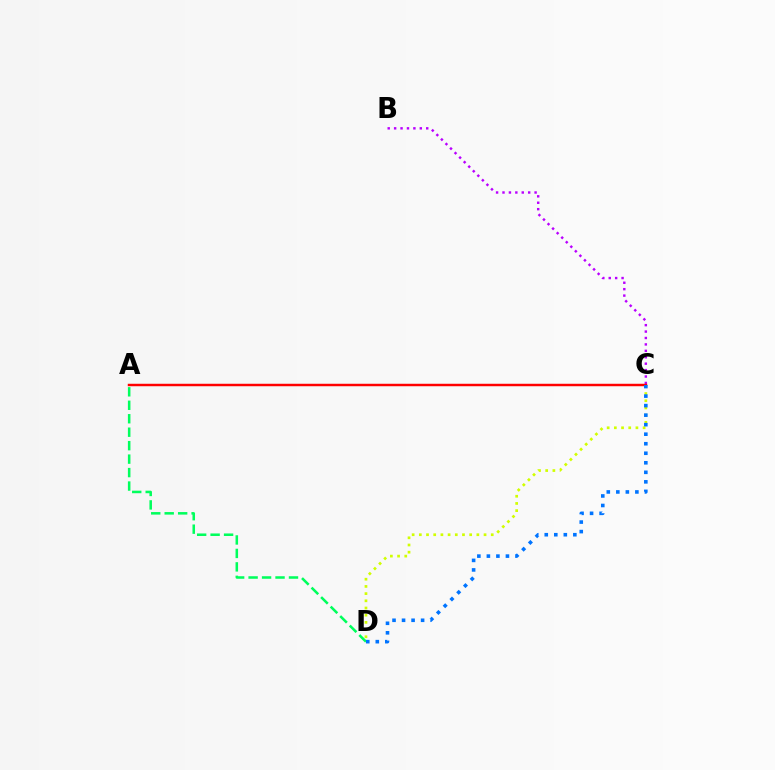{('B', 'C'): [{'color': '#b900ff', 'line_style': 'dotted', 'thickness': 1.74}], ('A', 'D'): [{'color': '#00ff5c', 'line_style': 'dashed', 'thickness': 1.83}], ('A', 'C'): [{'color': '#ff0000', 'line_style': 'solid', 'thickness': 1.77}], ('C', 'D'): [{'color': '#d1ff00', 'line_style': 'dotted', 'thickness': 1.95}, {'color': '#0074ff', 'line_style': 'dotted', 'thickness': 2.59}]}